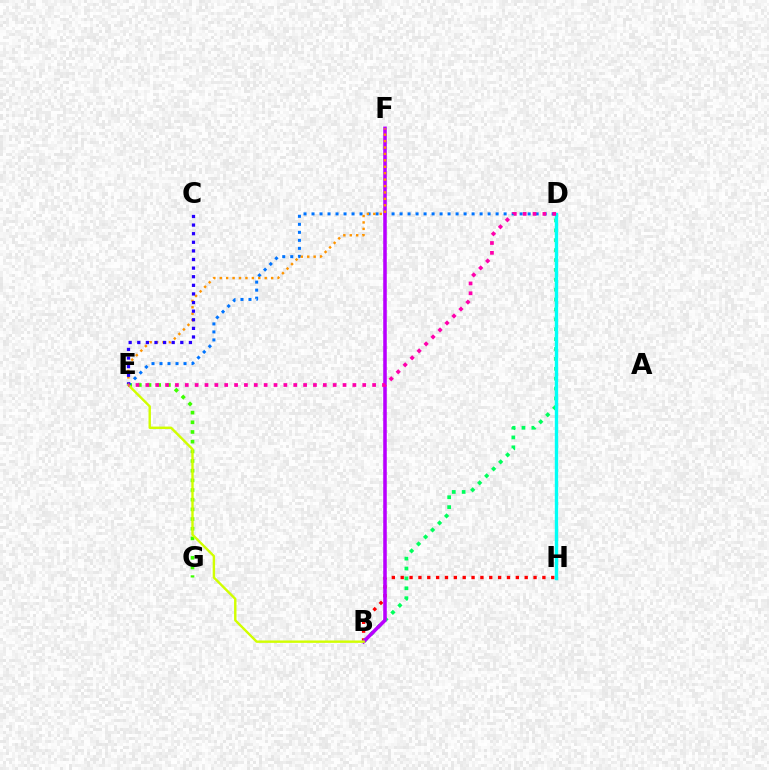{('B', 'H'): [{'color': '#ff0000', 'line_style': 'dotted', 'thickness': 2.41}], ('E', 'G'): [{'color': '#3dff00', 'line_style': 'dotted', 'thickness': 2.63}], ('B', 'D'): [{'color': '#00ff5c', 'line_style': 'dotted', 'thickness': 2.69}], ('D', 'E'): [{'color': '#0074ff', 'line_style': 'dotted', 'thickness': 2.17}, {'color': '#ff00ac', 'line_style': 'dotted', 'thickness': 2.68}], ('B', 'F'): [{'color': '#b900ff', 'line_style': 'solid', 'thickness': 2.57}], ('E', 'F'): [{'color': '#ff9400', 'line_style': 'dotted', 'thickness': 1.75}], ('C', 'E'): [{'color': '#2500ff', 'line_style': 'dotted', 'thickness': 2.34}], ('D', 'H'): [{'color': '#00fff6', 'line_style': 'solid', 'thickness': 2.44}], ('B', 'E'): [{'color': '#d1ff00', 'line_style': 'solid', 'thickness': 1.73}]}